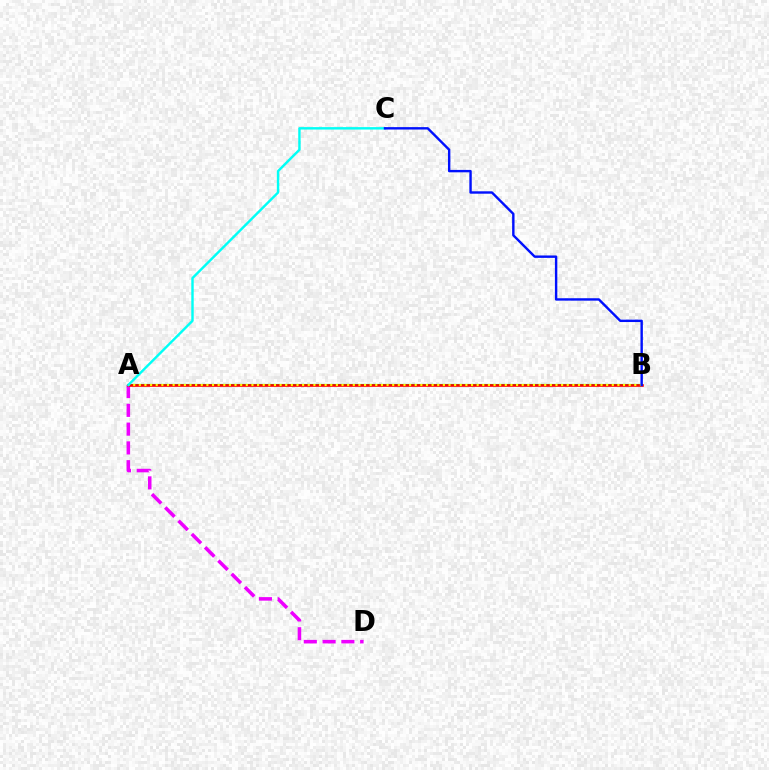{('A', 'B'): [{'color': '#08ff00', 'line_style': 'solid', 'thickness': 1.54}, {'color': '#ff0000', 'line_style': 'solid', 'thickness': 1.88}, {'color': '#fcf500', 'line_style': 'dotted', 'thickness': 1.53}], ('A', 'D'): [{'color': '#ee00ff', 'line_style': 'dashed', 'thickness': 2.55}], ('A', 'C'): [{'color': '#00fff6', 'line_style': 'solid', 'thickness': 1.74}], ('B', 'C'): [{'color': '#0010ff', 'line_style': 'solid', 'thickness': 1.73}]}